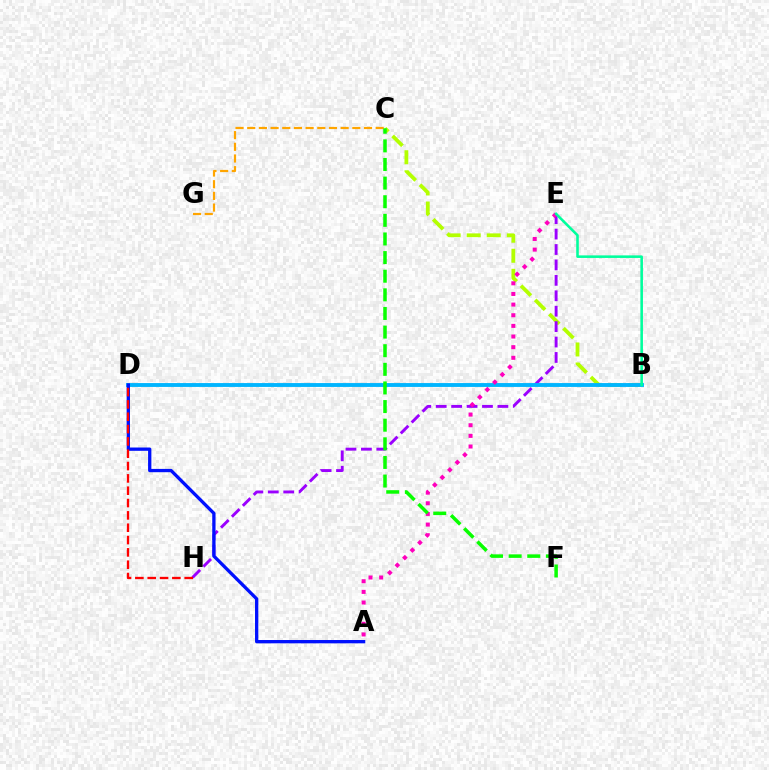{('B', 'C'): [{'color': '#b3ff00', 'line_style': 'dashed', 'thickness': 2.72}], ('C', 'G'): [{'color': '#ffa500', 'line_style': 'dashed', 'thickness': 1.59}], ('E', 'H'): [{'color': '#9b00ff', 'line_style': 'dashed', 'thickness': 2.09}], ('B', 'D'): [{'color': '#00b5ff', 'line_style': 'solid', 'thickness': 2.79}], ('A', 'D'): [{'color': '#0010ff', 'line_style': 'solid', 'thickness': 2.37}], ('A', 'E'): [{'color': '#ff00bd', 'line_style': 'dotted', 'thickness': 2.89}], ('B', 'E'): [{'color': '#00ff9d', 'line_style': 'solid', 'thickness': 1.85}], ('D', 'H'): [{'color': '#ff0000', 'line_style': 'dashed', 'thickness': 1.68}], ('C', 'F'): [{'color': '#08ff00', 'line_style': 'dashed', 'thickness': 2.53}]}